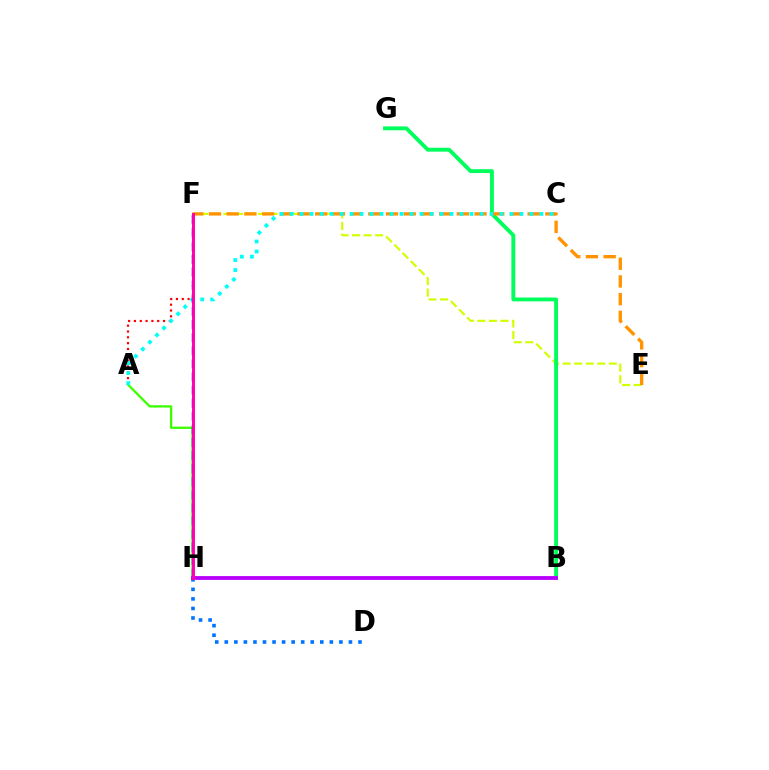{('A', 'F'): [{'color': '#ff0000', 'line_style': 'dotted', 'thickness': 1.58}], ('A', 'H'): [{'color': '#3dff00', 'line_style': 'solid', 'thickness': 1.66}], ('E', 'F'): [{'color': '#d1ff00', 'line_style': 'dashed', 'thickness': 1.57}, {'color': '#ff9400', 'line_style': 'dashed', 'thickness': 2.41}], ('B', 'G'): [{'color': '#00ff5c', 'line_style': 'solid', 'thickness': 2.79}], ('A', 'C'): [{'color': '#00fff6', 'line_style': 'dotted', 'thickness': 2.72}], ('D', 'H'): [{'color': '#0074ff', 'line_style': 'dotted', 'thickness': 2.59}], ('F', 'H'): [{'color': '#2500ff', 'line_style': 'dashed', 'thickness': 1.78}, {'color': '#ff00ac', 'line_style': 'solid', 'thickness': 2.09}], ('B', 'H'): [{'color': '#b900ff', 'line_style': 'solid', 'thickness': 2.74}]}